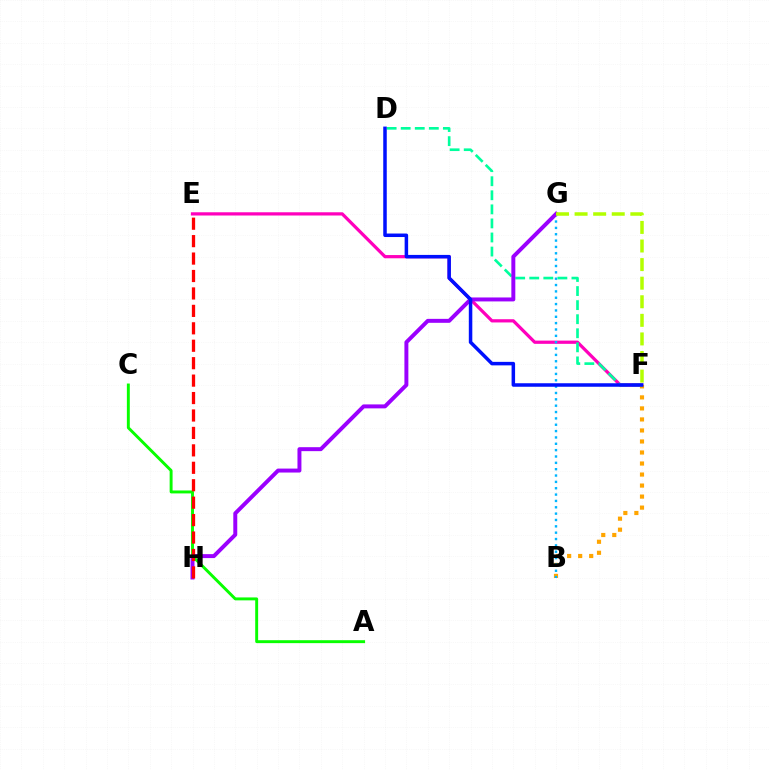{('A', 'C'): [{'color': '#08ff00', 'line_style': 'solid', 'thickness': 2.11}], ('E', 'F'): [{'color': '#ff00bd', 'line_style': 'solid', 'thickness': 2.33}], ('B', 'F'): [{'color': '#ffa500', 'line_style': 'dotted', 'thickness': 2.99}], ('B', 'G'): [{'color': '#00b5ff', 'line_style': 'dotted', 'thickness': 1.73}], ('D', 'F'): [{'color': '#00ff9d', 'line_style': 'dashed', 'thickness': 1.91}, {'color': '#0010ff', 'line_style': 'solid', 'thickness': 2.52}], ('G', 'H'): [{'color': '#9b00ff', 'line_style': 'solid', 'thickness': 2.85}], ('F', 'G'): [{'color': '#b3ff00', 'line_style': 'dashed', 'thickness': 2.52}], ('E', 'H'): [{'color': '#ff0000', 'line_style': 'dashed', 'thickness': 2.37}]}